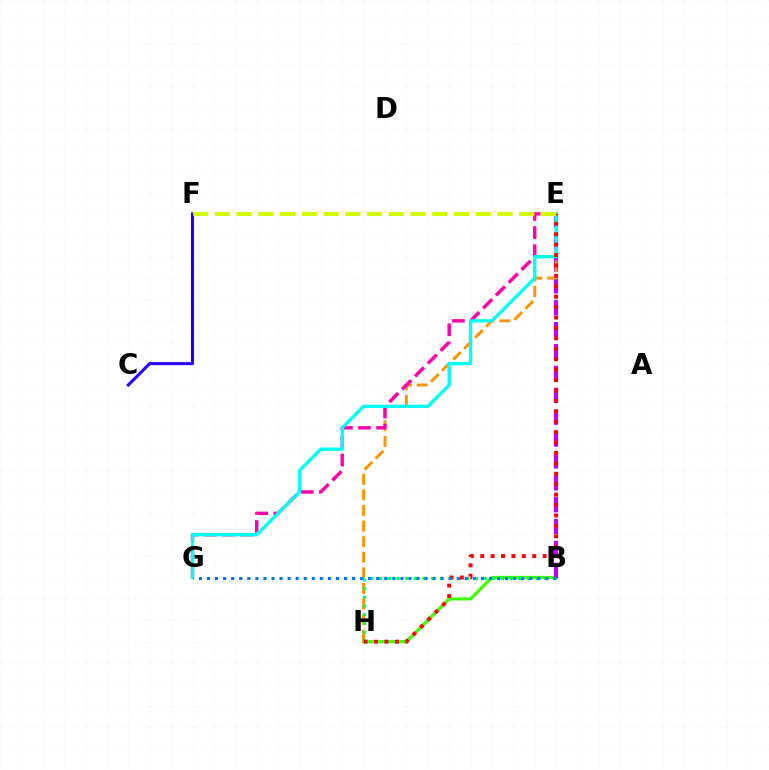{('B', 'H'): [{'color': '#3dff00', 'line_style': 'solid', 'thickness': 2.29}, {'color': '#00ff5c', 'line_style': 'dotted', 'thickness': 2.37}], ('B', 'E'): [{'color': '#b900ff', 'line_style': 'dashed', 'thickness': 2.97}], ('E', 'H'): [{'color': '#ff9400', 'line_style': 'dashed', 'thickness': 2.12}, {'color': '#ff0000', 'line_style': 'dotted', 'thickness': 2.83}], ('C', 'F'): [{'color': '#2500ff', 'line_style': 'solid', 'thickness': 2.22}], ('E', 'G'): [{'color': '#ff00ac', 'line_style': 'dashed', 'thickness': 2.46}, {'color': '#00fff6', 'line_style': 'solid', 'thickness': 2.38}], ('E', 'F'): [{'color': '#d1ff00', 'line_style': 'dashed', 'thickness': 2.95}], ('B', 'G'): [{'color': '#0074ff', 'line_style': 'dotted', 'thickness': 2.19}]}